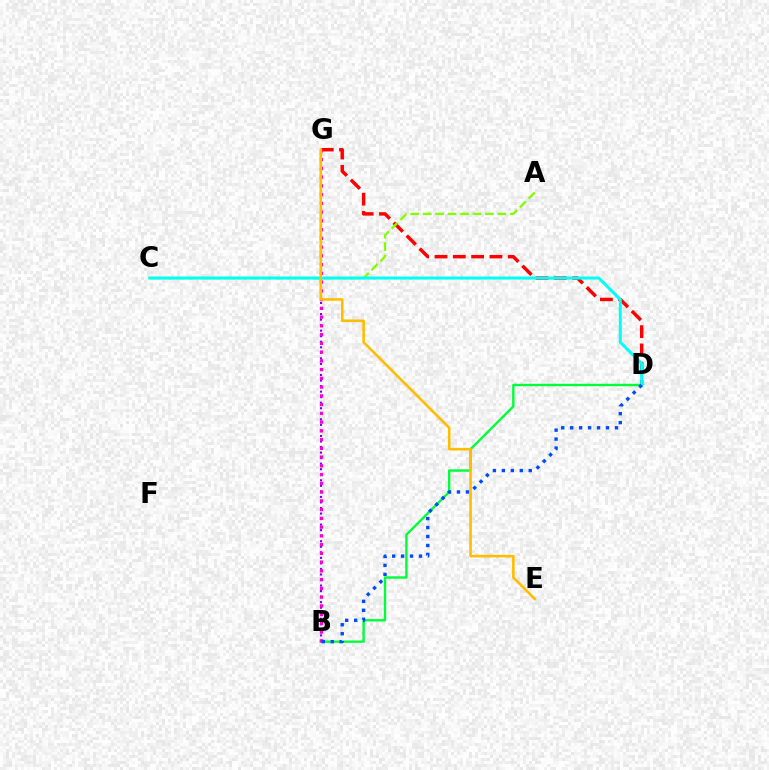{('B', 'G'): [{'color': '#7200ff', 'line_style': 'dotted', 'thickness': 1.51}, {'color': '#ff00cf', 'line_style': 'dotted', 'thickness': 2.38}], ('D', 'G'): [{'color': '#ff0000', 'line_style': 'dashed', 'thickness': 2.49}], ('B', 'D'): [{'color': '#00ff39', 'line_style': 'solid', 'thickness': 1.72}, {'color': '#004bff', 'line_style': 'dotted', 'thickness': 2.43}], ('A', 'C'): [{'color': '#84ff00', 'line_style': 'dashed', 'thickness': 1.69}], ('C', 'D'): [{'color': '#00fff6', 'line_style': 'solid', 'thickness': 2.17}], ('E', 'G'): [{'color': '#ffbd00', 'line_style': 'solid', 'thickness': 1.86}]}